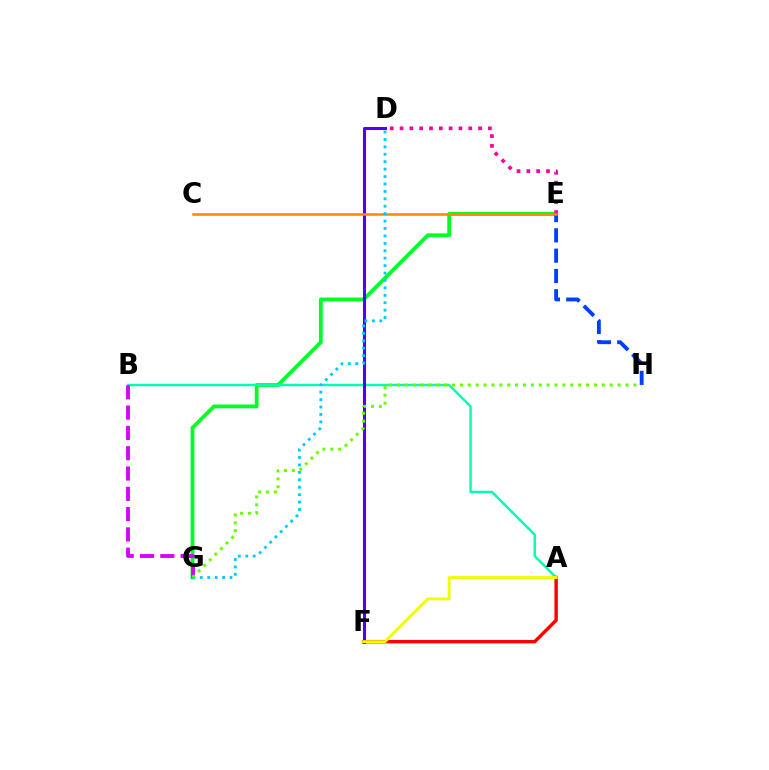{('E', 'G'): [{'color': '#00ff27', 'line_style': 'solid', 'thickness': 2.74}], ('D', 'E'): [{'color': '#ff00a0', 'line_style': 'dotted', 'thickness': 2.67}], ('A', 'B'): [{'color': '#00ffaf', 'line_style': 'solid', 'thickness': 1.77}], ('D', 'F'): [{'color': '#4f00ff', 'line_style': 'solid', 'thickness': 2.2}], ('E', 'H'): [{'color': '#003fff', 'line_style': 'dashed', 'thickness': 2.76}], ('C', 'E'): [{'color': '#ff8800', 'line_style': 'solid', 'thickness': 1.84}], ('D', 'G'): [{'color': '#00c7ff', 'line_style': 'dotted', 'thickness': 2.02}], ('B', 'G'): [{'color': '#d600ff', 'line_style': 'dashed', 'thickness': 2.76}], ('G', 'H'): [{'color': '#66ff00', 'line_style': 'dotted', 'thickness': 2.14}], ('A', 'F'): [{'color': '#ff0000', 'line_style': 'solid', 'thickness': 2.46}, {'color': '#eeff00', 'line_style': 'solid', 'thickness': 2.05}]}